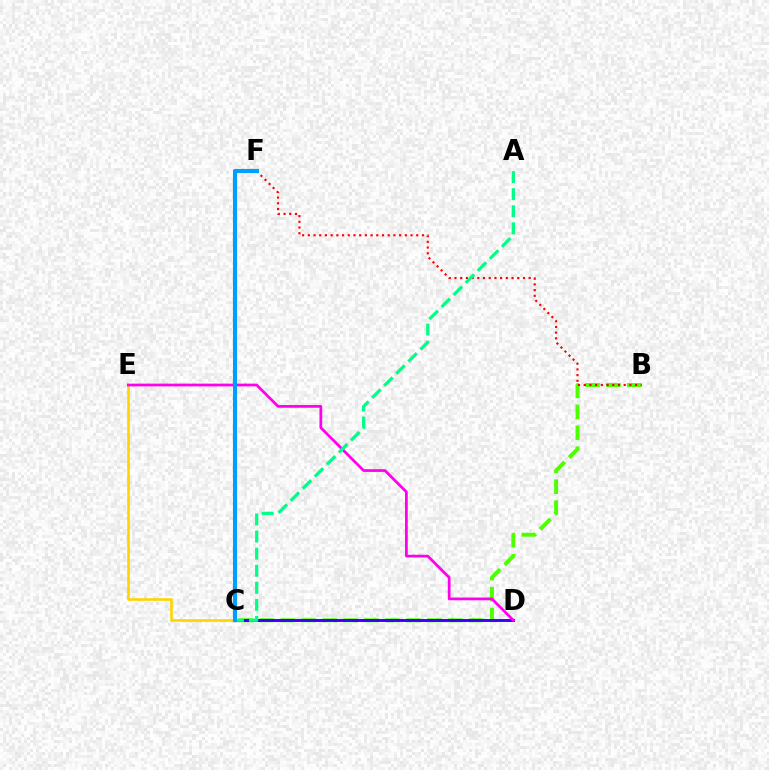{('C', 'E'): [{'color': '#ffd500', 'line_style': 'solid', 'thickness': 1.89}], ('B', 'C'): [{'color': '#4fff00', 'line_style': 'dashed', 'thickness': 2.84}], ('C', 'D'): [{'color': '#3700ff', 'line_style': 'solid', 'thickness': 2.09}], ('B', 'F'): [{'color': '#ff0000', 'line_style': 'dotted', 'thickness': 1.55}], ('D', 'E'): [{'color': '#ff00ed', 'line_style': 'solid', 'thickness': 1.98}], ('A', 'C'): [{'color': '#00ff86', 'line_style': 'dashed', 'thickness': 2.32}], ('C', 'F'): [{'color': '#009eff', 'line_style': 'solid', 'thickness': 2.96}]}